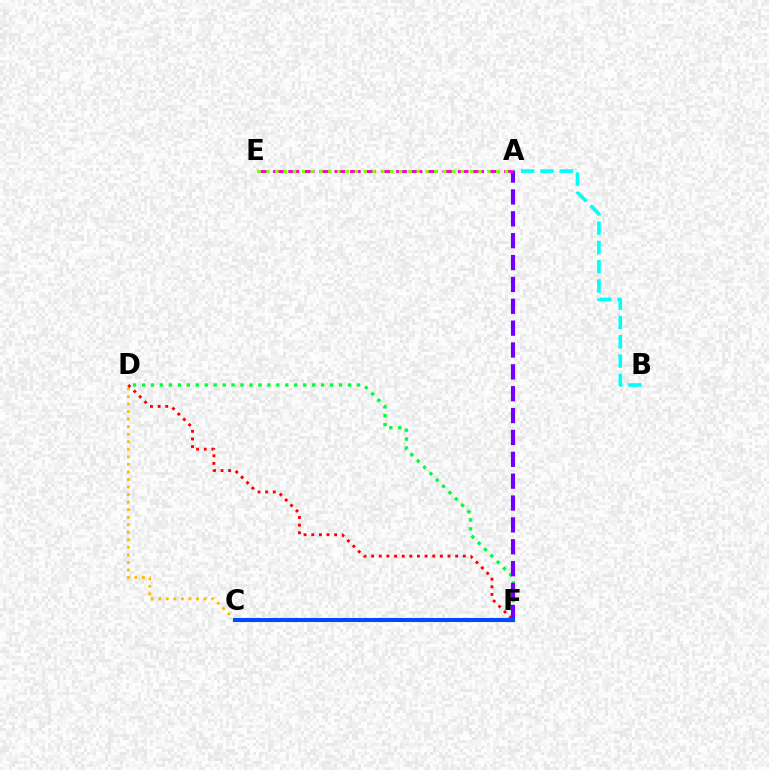{('D', 'F'): [{'color': '#00ff39', 'line_style': 'dotted', 'thickness': 2.43}, {'color': '#ff0000', 'line_style': 'dotted', 'thickness': 2.08}], ('C', 'D'): [{'color': '#ffbd00', 'line_style': 'dotted', 'thickness': 2.05}], ('A', 'B'): [{'color': '#00fff6', 'line_style': 'dashed', 'thickness': 2.62}], ('A', 'F'): [{'color': '#7200ff', 'line_style': 'dashed', 'thickness': 2.97}], ('C', 'F'): [{'color': '#004bff', 'line_style': 'solid', 'thickness': 2.94}], ('A', 'E'): [{'color': '#ff00cf', 'line_style': 'dashed', 'thickness': 2.09}, {'color': '#84ff00', 'line_style': 'dotted', 'thickness': 2.4}]}